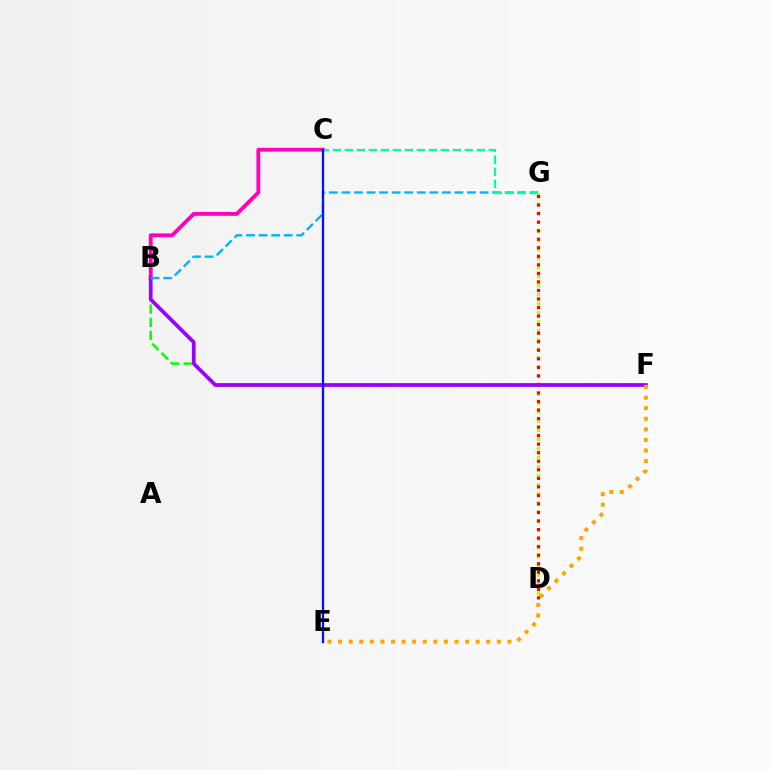{('D', 'G'): [{'color': '#b3ff00', 'line_style': 'dotted', 'thickness': 2.46}, {'color': '#ff0000', 'line_style': 'dotted', 'thickness': 2.32}], ('B', 'F'): [{'color': '#08ff00', 'line_style': 'dashed', 'thickness': 1.79}, {'color': '#9b00ff', 'line_style': 'solid', 'thickness': 2.68}], ('B', 'C'): [{'color': '#ff00bd', 'line_style': 'solid', 'thickness': 2.77}], ('B', 'G'): [{'color': '#00b5ff', 'line_style': 'dashed', 'thickness': 1.71}], ('C', 'G'): [{'color': '#00ff9d', 'line_style': 'dashed', 'thickness': 1.63}], ('E', 'F'): [{'color': '#ffa500', 'line_style': 'dotted', 'thickness': 2.88}], ('C', 'E'): [{'color': '#0010ff', 'line_style': 'solid', 'thickness': 1.64}]}